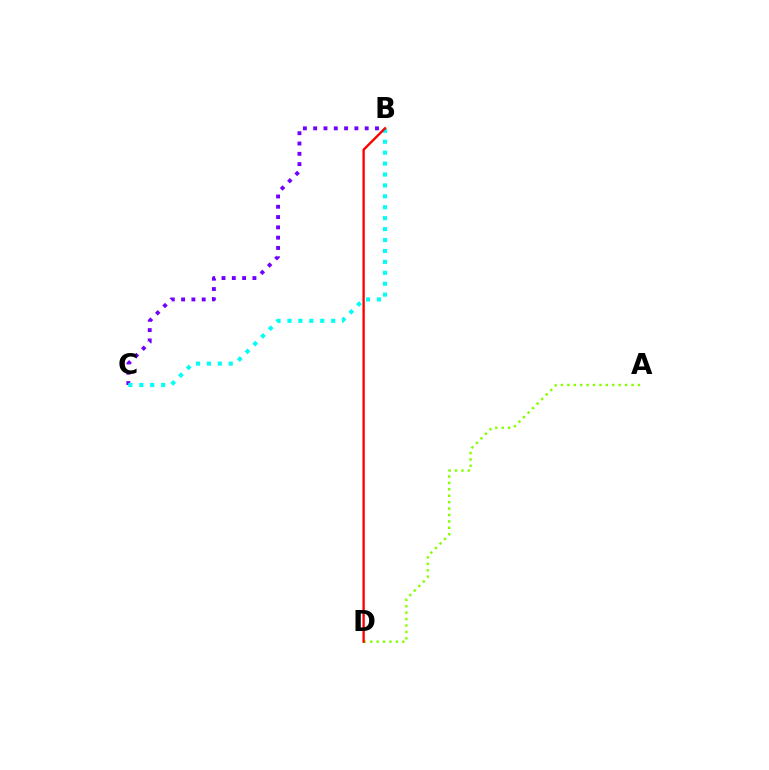{('B', 'C'): [{'color': '#7200ff', 'line_style': 'dotted', 'thickness': 2.8}, {'color': '#00fff6', 'line_style': 'dotted', 'thickness': 2.97}], ('A', 'D'): [{'color': '#84ff00', 'line_style': 'dotted', 'thickness': 1.74}], ('B', 'D'): [{'color': '#ff0000', 'line_style': 'solid', 'thickness': 1.7}]}